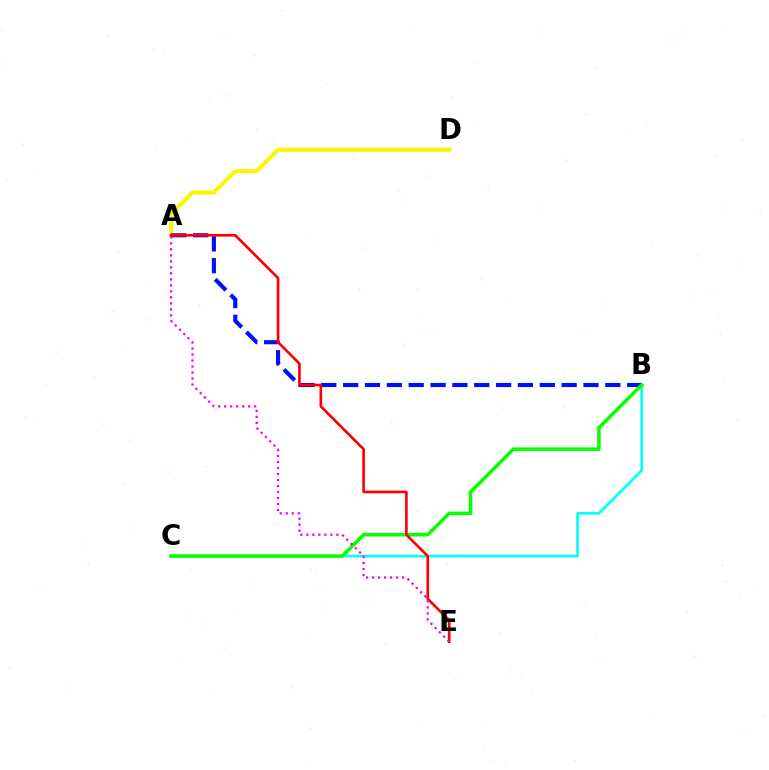{('B', 'C'): [{'color': '#00fff6', 'line_style': 'solid', 'thickness': 1.88}, {'color': '#08ff00', 'line_style': 'solid', 'thickness': 2.55}], ('A', 'D'): [{'color': '#fcf500', 'line_style': 'solid', 'thickness': 2.88}], ('A', 'B'): [{'color': '#0010ff', 'line_style': 'dashed', 'thickness': 2.97}], ('A', 'E'): [{'color': '#ff0000', 'line_style': 'solid', 'thickness': 1.91}, {'color': '#ee00ff', 'line_style': 'dotted', 'thickness': 1.63}]}